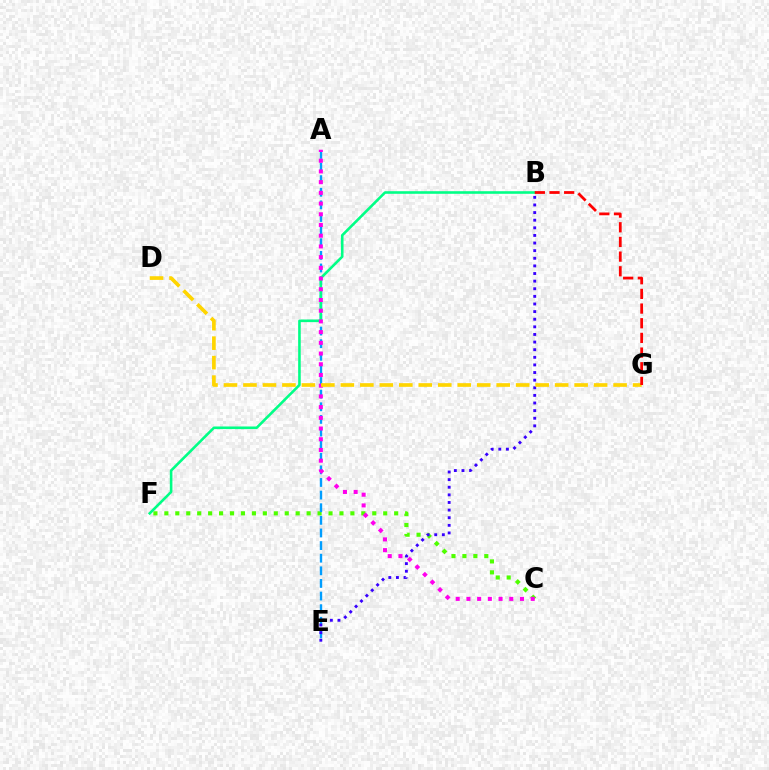{('C', 'F'): [{'color': '#4fff00', 'line_style': 'dotted', 'thickness': 2.97}], ('A', 'E'): [{'color': '#009eff', 'line_style': 'dashed', 'thickness': 1.71}], ('B', 'F'): [{'color': '#00ff86', 'line_style': 'solid', 'thickness': 1.87}], ('B', 'E'): [{'color': '#3700ff', 'line_style': 'dotted', 'thickness': 2.07}], ('A', 'C'): [{'color': '#ff00ed', 'line_style': 'dotted', 'thickness': 2.91}], ('D', 'G'): [{'color': '#ffd500', 'line_style': 'dashed', 'thickness': 2.65}], ('B', 'G'): [{'color': '#ff0000', 'line_style': 'dashed', 'thickness': 1.99}]}